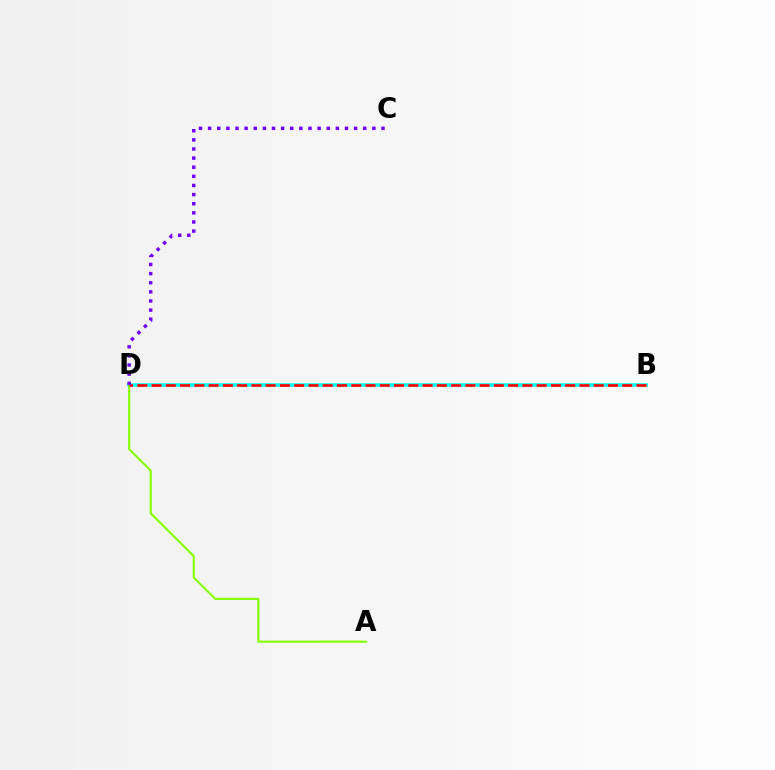{('B', 'D'): [{'color': '#00fff6', 'line_style': 'solid', 'thickness': 2.57}, {'color': '#ff0000', 'line_style': 'dashed', 'thickness': 1.94}], ('A', 'D'): [{'color': '#84ff00', 'line_style': 'solid', 'thickness': 1.52}], ('C', 'D'): [{'color': '#7200ff', 'line_style': 'dotted', 'thickness': 2.48}]}